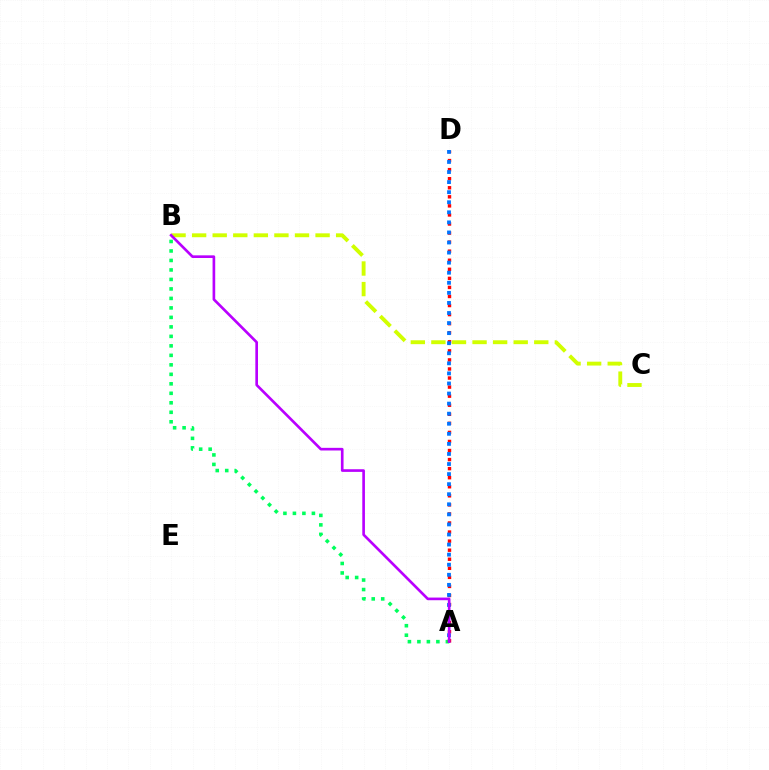{('A', 'B'): [{'color': '#00ff5c', 'line_style': 'dotted', 'thickness': 2.58}, {'color': '#b900ff', 'line_style': 'solid', 'thickness': 1.91}], ('B', 'C'): [{'color': '#d1ff00', 'line_style': 'dashed', 'thickness': 2.8}], ('A', 'D'): [{'color': '#ff0000', 'line_style': 'dotted', 'thickness': 2.46}, {'color': '#0074ff', 'line_style': 'dotted', 'thickness': 2.74}]}